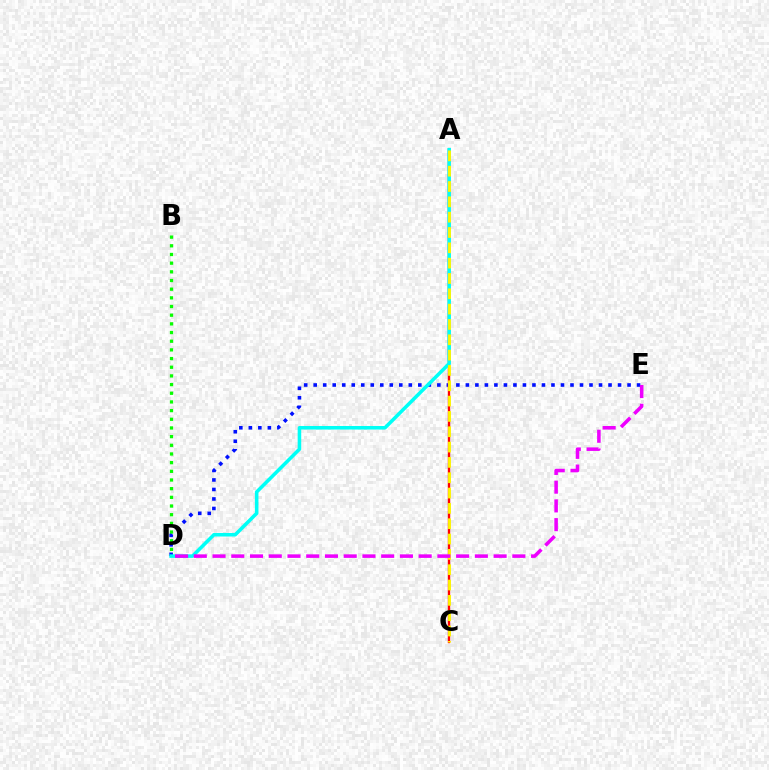{('D', 'E'): [{'color': '#0010ff', 'line_style': 'dotted', 'thickness': 2.58}, {'color': '#ee00ff', 'line_style': 'dashed', 'thickness': 2.55}], ('A', 'C'): [{'color': '#ff0000', 'line_style': 'solid', 'thickness': 1.72}, {'color': '#fcf500', 'line_style': 'dashed', 'thickness': 2.08}], ('A', 'D'): [{'color': '#00fff6', 'line_style': 'solid', 'thickness': 2.56}], ('B', 'D'): [{'color': '#08ff00', 'line_style': 'dotted', 'thickness': 2.36}]}